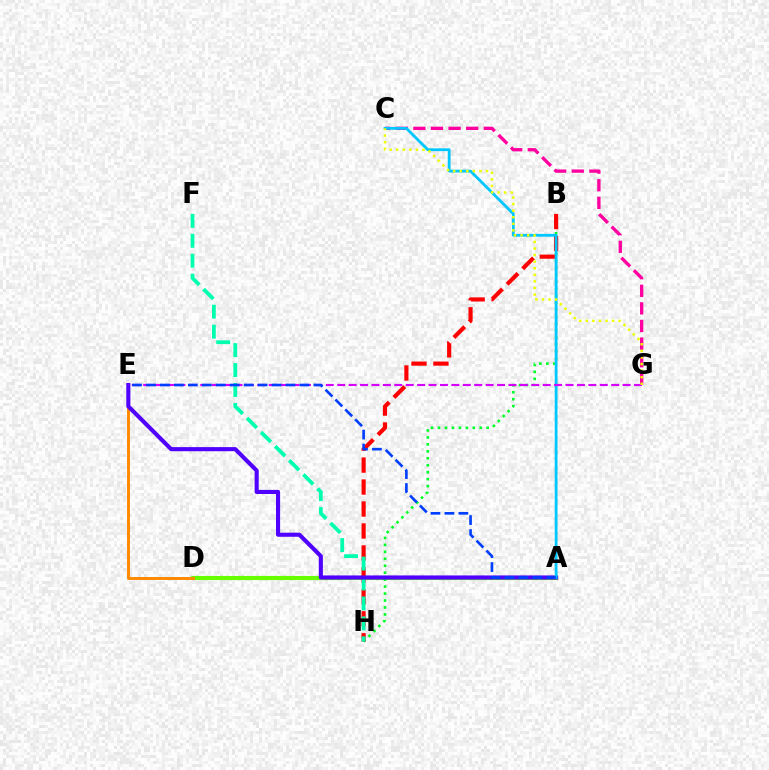{('C', 'G'): [{'color': '#ff00a0', 'line_style': 'dashed', 'thickness': 2.39}, {'color': '#eeff00', 'line_style': 'dotted', 'thickness': 1.79}], ('A', 'D'): [{'color': '#66ff00', 'line_style': 'solid', 'thickness': 2.95}], ('D', 'E'): [{'color': '#ff8800', 'line_style': 'solid', 'thickness': 2.1}], ('B', 'H'): [{'color': '#00ff27', 'line_style': 'dotted', 'thickness': 1.89}, {'color': '#ff0000', 'line_style': 'dashed', 'thickness': 2.98}], ('F', 'H'): [{'color': '#00ffaf', 'line_style': 'dashed', 'thickness': 2.71}], ('A', 'E'): [{'color': '#4f00ff', 'line_style': 'solid', 'thickness': 2.96}, {'color': '#003fff', 'line_style': 'dashed', 'thickness': 1.9}], ('A', 'C'): [{'color': '#00c7ff', 'line_style': 'solid', 'thickness': 2.02}], ('E', 'G'): [{'color': '#d600ff', 'line_style': 'dashed', 'thickness': 1.55}]}